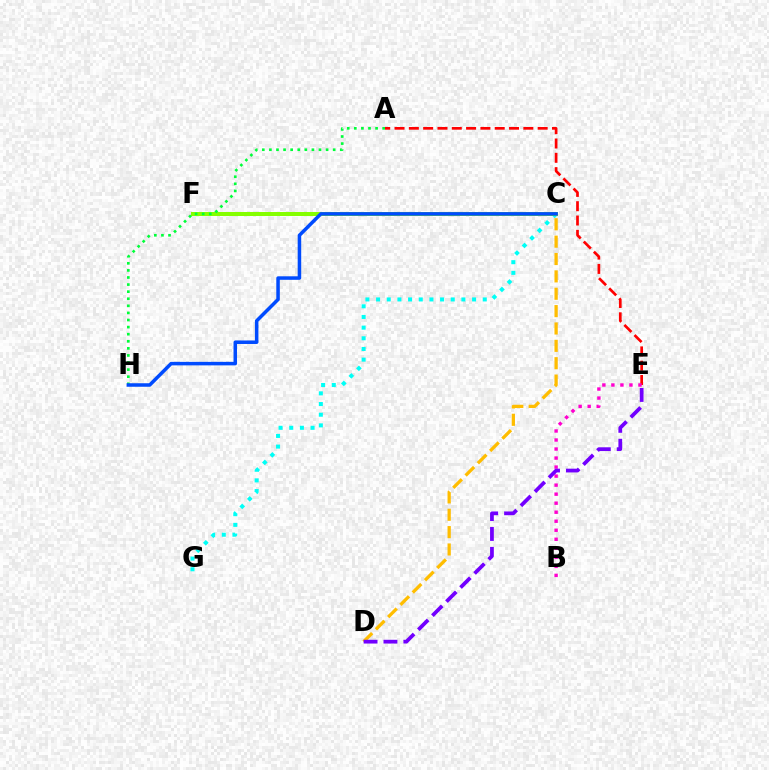{('C', 'G'): [{'color': '#00fff6', 'line_style': 'dotted', 'thickness': 2.9}], ('A', 'E'): [{'color': '#ff0000', 'line_style': 'dashed', 'thickness': 1.94}], ('B', 'E'): [{'color': '#ff00cf', 'line_style': 'dotted', 'thickness': 2.45}], ('C', 'F'): [{'color': '#84ff00', 'line_style': 'solid', 'thickness': 2.88}], ('C', 'D'): [{'color': '#ffbd00', 'line_style': 'dashed', 'thickness': 2.36}], ('A', 'H'): [{'color': '#00ff39', 'line_style': 'dotted', 'thickness': 1.93}], ('D', 'E'): [{'color': '#7200ff', 'line_style': 'dashed', 'thickness': 2.7}], ('C', 'H'): [{'color': '#004bff', 'line_style': 'solid', 'thickness': 2.53}]}